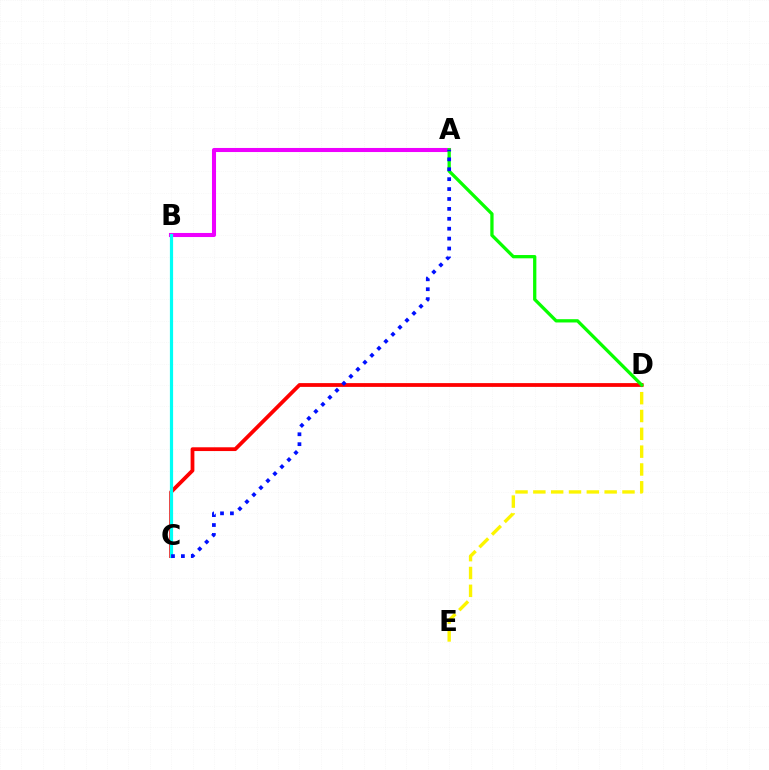{('A', 'B'): [{'color': '#ee00ff', 'line_style': 'solid', 'thickness': 2.93}], ('D', 'E'): [{'color': '#fcf500', 'line_style': 'dashed', 'thickness': 2.42}], ('C', 'D'): [{'color': '#ff0000', 'line_style': 'solid', 'thickness': 2.72}], ('B', 'C'): [{'color': '#00fff6', 'line_style': 'solid', 'thickness': 2.3}], ('A', 'D'): [{'color': '#08ff00', 'line_style': 'solid', 'thickness': 2.36}], ('A', 'C'): [{'color': '#0010ff', 'line_style': 'dotted', 'thickness': 2.69}]}